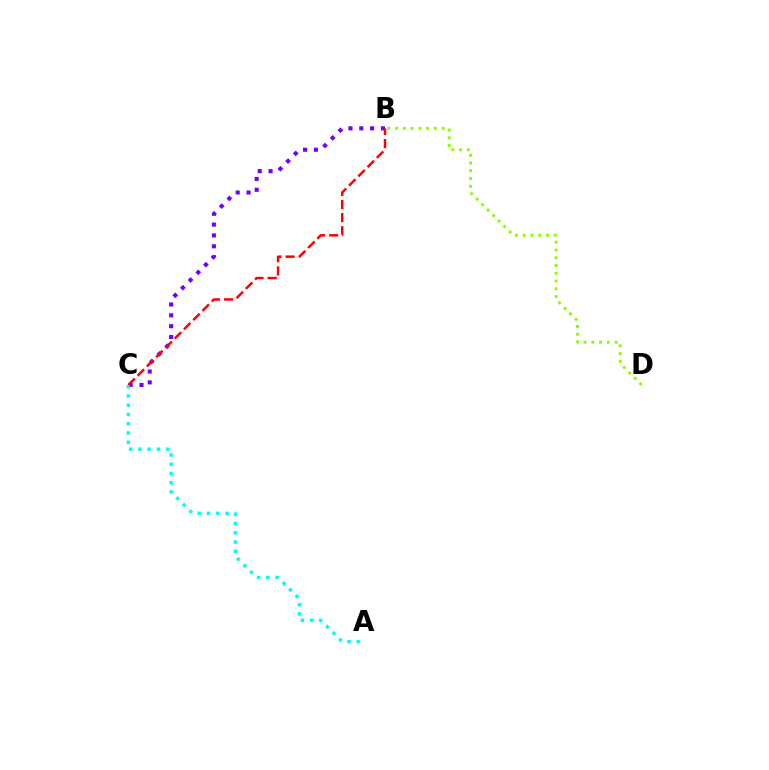{('B', 'C'): [{'color': '#7200ff', 'line_style': 'dotted', 'thickness': 2.95}, {'color': '#ff0000', 'line_style': 'dashed', 'thickness': 1.78}], ('A', 'C'): [{'color': '#00fff6', 'line_style': 'dotted', 'thickness': 2.51}], ('B', 'D'): [{'color': '#84ff00', 'line_style': 'dotted', 'thickness': 2.11}]}